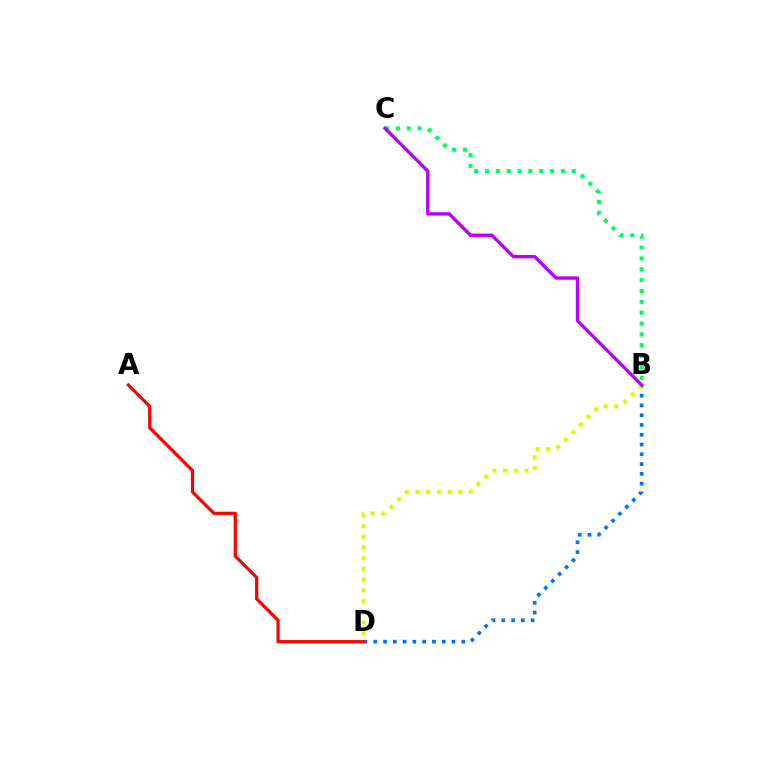{('B', 'C'): [{'color': '#00ff5c', 'line_style': 'dotted', 'thickness': 2.95}, {'color': '#b900ff', 'line_style': 'solid', 'thickness': 2.43}], ('B', 'D'): [{'color': '#0074ff', 'line_style': 'dotted', 'thickness': 2.66}, {'color': '#d1ff00', 'line_style': 'dotted', 'thickness': 2.92}], ('A', 'D'): [{'color': '#ff0000', 'line_style': 'solid', 'thickness': 2.31}]}